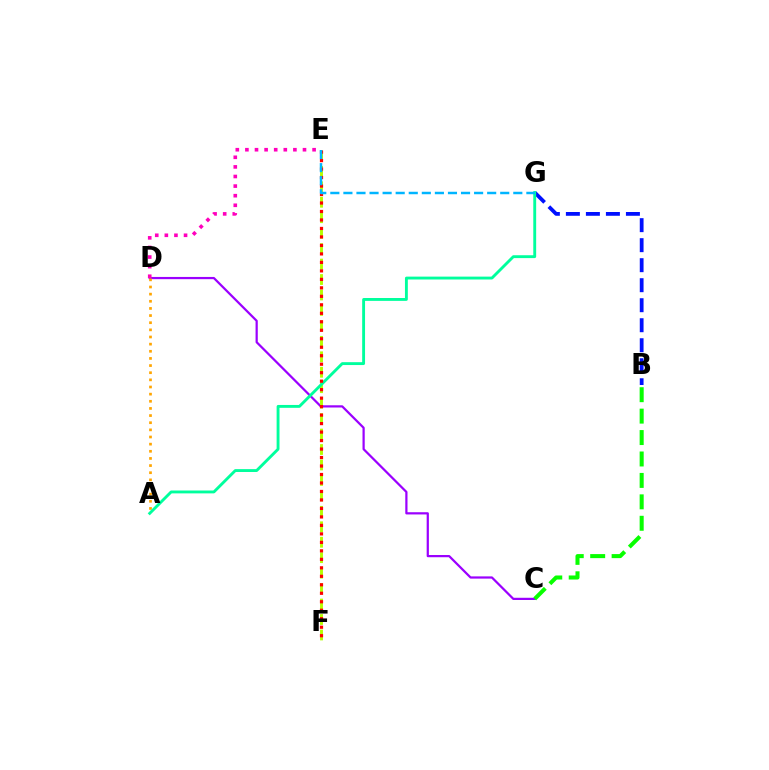{('C', 'D'): [{'color': '#9b00ff', 'line_style': 'solid', 'thickness': 1.6}], ('D', 'E'): [{'color': '#ff00bd', 'line_style': 'dotted', 'thickness': 2.61}], ('B', 'G'): [{'color': '#0010ff', 'line_style': 'dashed', 'thickness': 2.72}], ('A', 'D'): [{'color': '#ffa500', 'line_style': 'dotted', 'thickness': 1.94}], ('E', 'F'): [{'color': '#b3ff00', 'line_style': 'dashed', 'thickness': 2.1}, {'color': '#ff0000', 'line_style': 'dotted', 'thickness': 2.31}], ('B', 'C'): [{'color': '#08ff00', 'line_style': 'dashed', 'thickness': 2.91}], ('A', 'G'): [{'color': '#00ff9d', 'line_style': 'solid', 'thickness': 2.07}], ('E', 'G'): [{'color': '#00b5ff', 'line_style': 'dashed', 'thickness': 1.78}]}